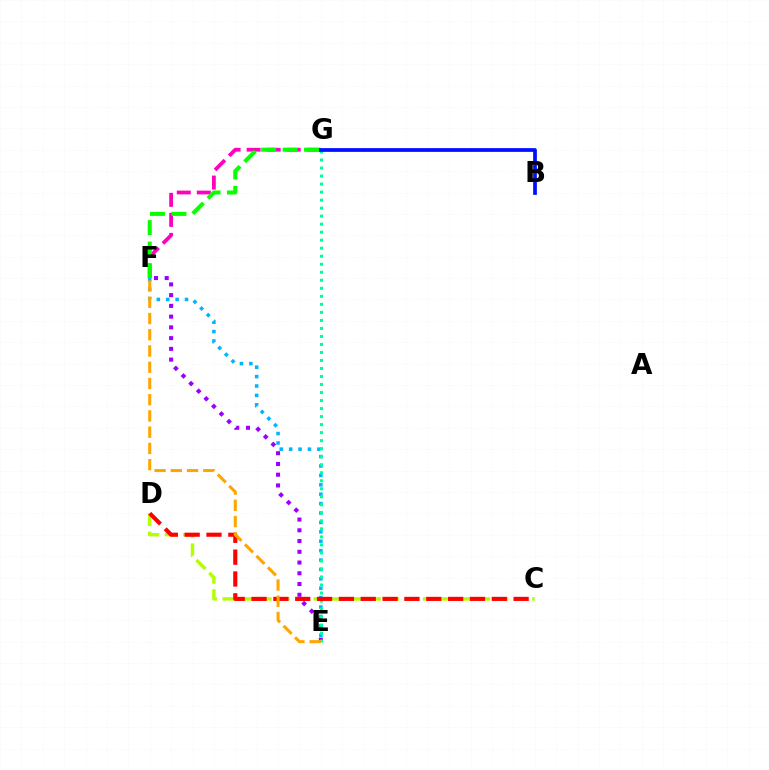{('F', 'G'): [{'color': '#ff00bd', 'line_style': 'dashed', 'thickness': 2.72}, {'color': '#08ff00', 'line_style': 'dashed', 'thickness': 2.92}], ('C', 'D'): [{'color': '#b3ff00', 'line_style': 'dashed', 'thickness': 2.47}, {'color': '#ff0000', 'line_style': 'dashed', 'thickness': 2.97}], ('E', 'F'): [{'color': '#9b00ff', 'line_style': 'dotted', 'thickness': 2.92}, {'color': '#00b5ff', 'line_style': 'dotted', 'thickness': 2.55}, {'color': '#ffa500', 'line_style': 'dashed', 'thickness': 2.21}], ('E', 'G'): [{'color': '#00ff9d', 'line_style': 'dotted', 'thickness': 2.18}], ('B', 'G'): [{'color': '#0010ff', 'line_style': 'solid', 'thickness': 2.68}]}